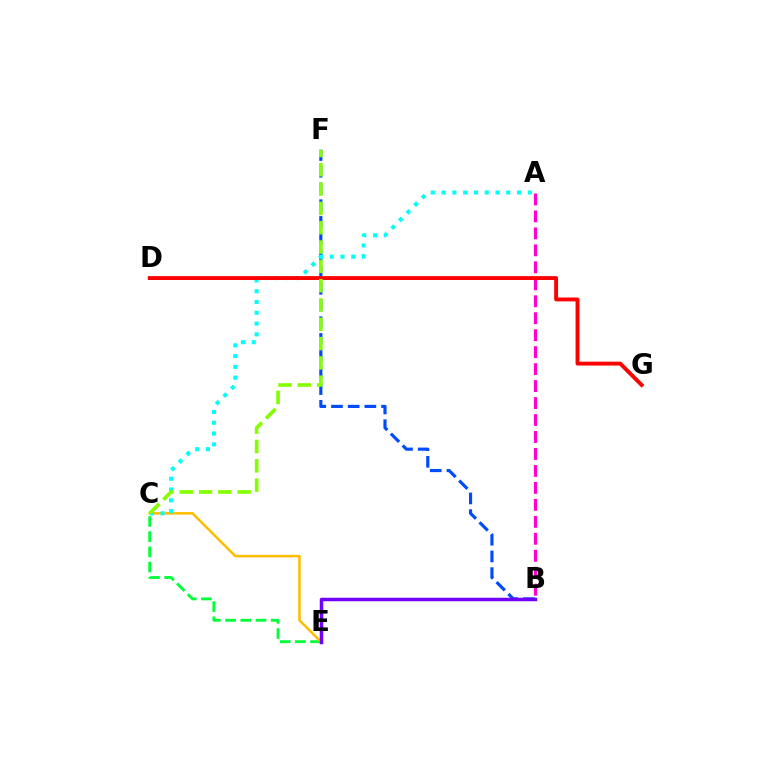{('A', 'B'): [{'color': '#ff00cf', 'line_style': 'dashed', 'thickness': 2.31}], ('C', 'E'): [{'color': '#00ff39', 'line_style': 'dashed', 'thickness': 2.06}, {'color': '#ffbd00', 'line_style': 'solid', 'thickness': 1.83}], ('B', 'F'): [{'color': '#004bff', 'line_style': 'dashed', 'thickness': 2.27}], ('A', 'C'): [{'color': '#00fff6', 'line_style': 'dotted', 'thickness': 2.93}], ('B', 'E'): [{'color': '#7200ff', 'line_style': 'solid', 'thickness': 2.51}], ('D', 'G'): [{'color': '#ff0000', 'line_style': 'solid', 'thickness': 2.79}], ('C', 'F'): [{'color': '#84ff00', 'line_style': 'dashed', 'thickness': 2.62}]}